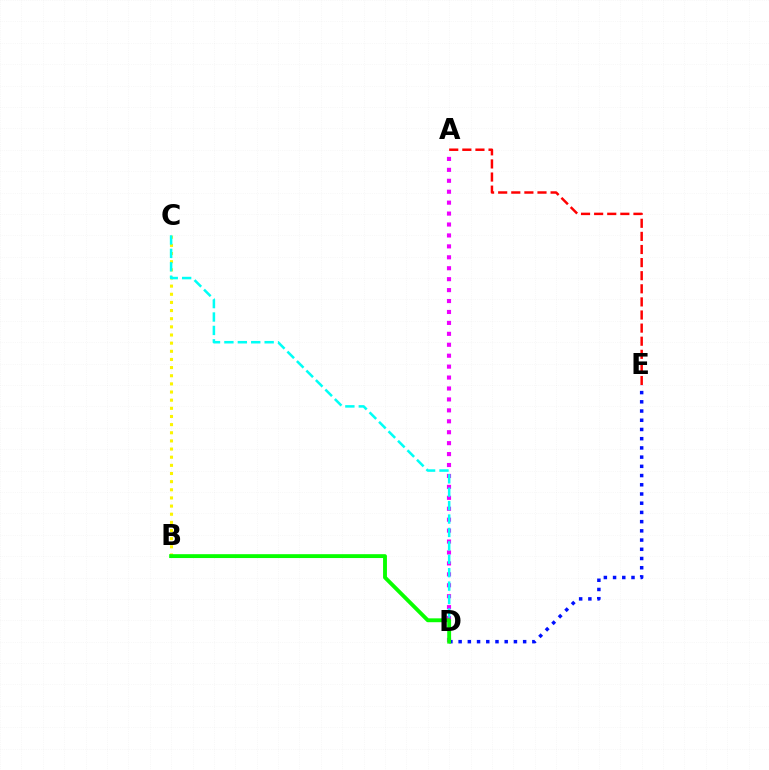{('A', 'E'): [{'color': '#ff0000', 'line_style': 'dashed', 'thickness': 1.78}], ('B', 'C'): [{'color': '#fcf500', 'line_style': 'dotted', 'thickness': 2.21}], ('A', 'D'): [{'color': '#ee00ff', 'line_style': 'dotted', 'thickness': 2.97}], ('C', 'D'): [{'color': '#00fff6', 'line_style': 'dashed', 'thickness': 1.82}], ('D', 'E'): [{'color': '#0010ff', 'line_style': 'dotted', 'thickness': 2.5}], ('B', 'D'): [{'color': '#08ff00', 'line_style': 'solid', 'thickness': 2.78}]}